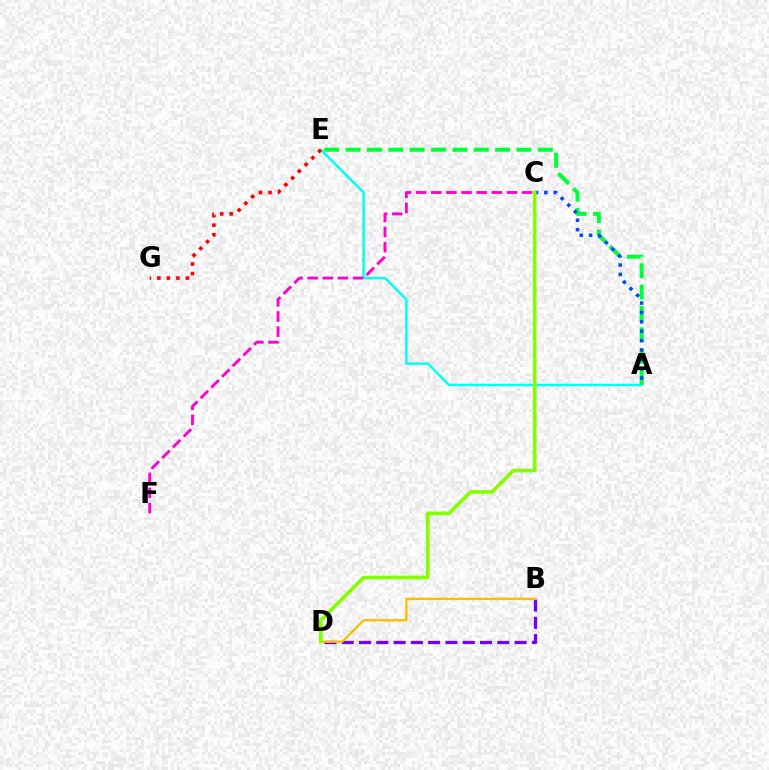{('A', 'E'): [{'color': '#00fff6', 'line_style': 'solid', 'thickness': 1.78}, {'color': '#00ff39', 'line_style': 'dashed', 'thickness': 2.9}], ('B', 'D'): [{'color': '#7200ff', 'line_style': 'dashed', 'thickness': 2.35}, {'color': '#ffbd00', 'line_style': 'solid', 'thickness': 1.68}], ('C', 'F'): [{'color': '#ff00cf', 'line_style': 'dashed', 'thickness': 2.06}], ('A', 'C'): [{'color': '#004bff', 'line_style': 'dotted', 'thickness': 2.55}], ('C', 'D'): [{'color': '#84ff00', 'line_style': 'solid', 'thickness': 2.6}], ('E', 'G'): [{'color': '#ff0000', 'line_style': 'dotted', 'thickness': 2.59}]}